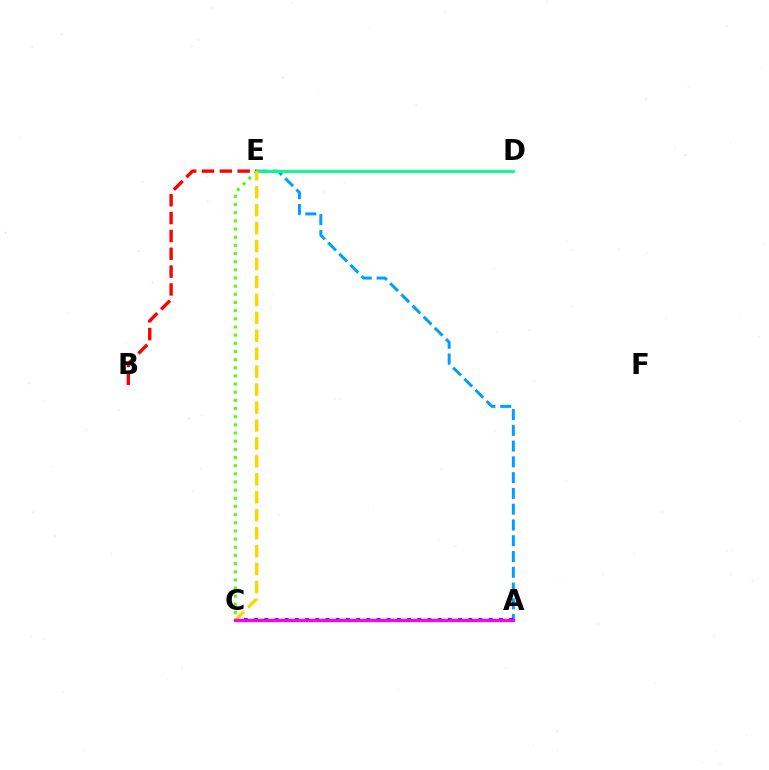{('C', 'E'): [{'color': '#4fff00', 'line_style': 'dotted', 'thickness': 2.22}, {'color': '#ffd500', 'line_style': 'dashed', 'thickness': 2.44}], ('B', 'E'): [{'color': '#ff0000', 'line_style': 'dashed', 'thickness': 2.42}], ('A', 'E'): [{'color': '#009eff', 'line_style': 'dashed', 'thickness': 2.14}], ('A', 'C'): [{'color': '#3700ff', 'line_style': 'dotted', 'thickness': 2.77}, {'color': '#ff00ed', 'line_style': 'solid', 'thickness': 2.37}], ('D', 'E'): [{'color': '#00ff86', 'line_style': 'solid', 'thickness': 2.08}]}